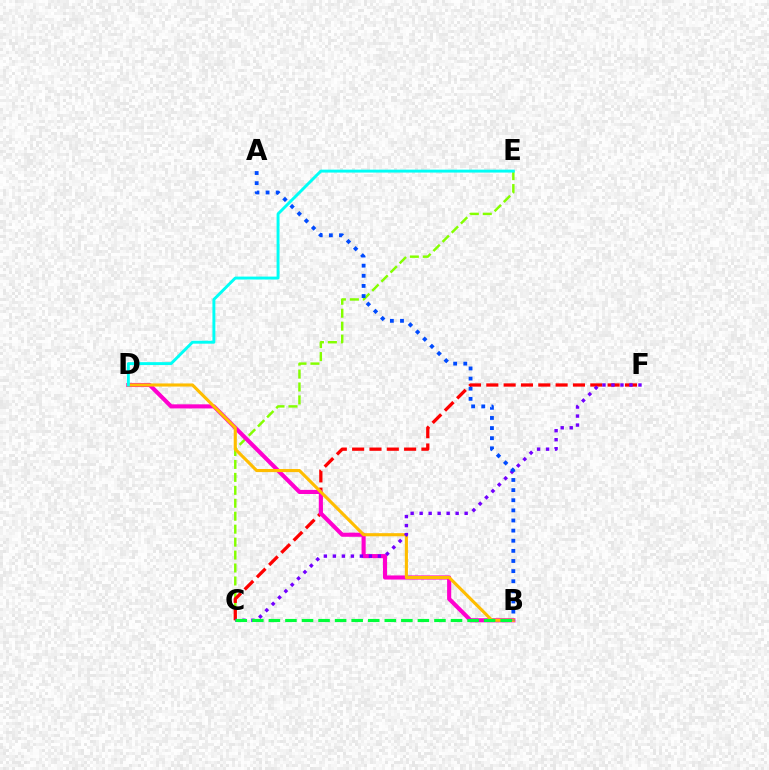{('C', 'E'): [{'color': '#84ff00', 'line_style': 'dashed', 'thickness': 1.76}], ('C', 'F'): [{'color': '#ff0000', 'line_style': 'dashed', 'thickness': 2.35}, {'color': '#7200ff', 'line_style': 'dotted', 'thickness': 2.45}], ('B', 'D'): [{'color': '#ff00cf', 'line_style': 'solid', 'thickness': 2.96}, {'color': '#ffbd00', 'line_style': 'solid', 'thickness': 2.24}], ('D', 'E'): [{'color': '#00fff6', 'line_style': 'solid', 'thickness': 2.1}], ('B', 'C'): [{'color': '#00ff39', 'line_style': 'dashed', 'thickness': 2.25}], ('A', 'B'): [{'color': '#004bff', 'line_style': 'dotted', 'thickness': 2.75}]}